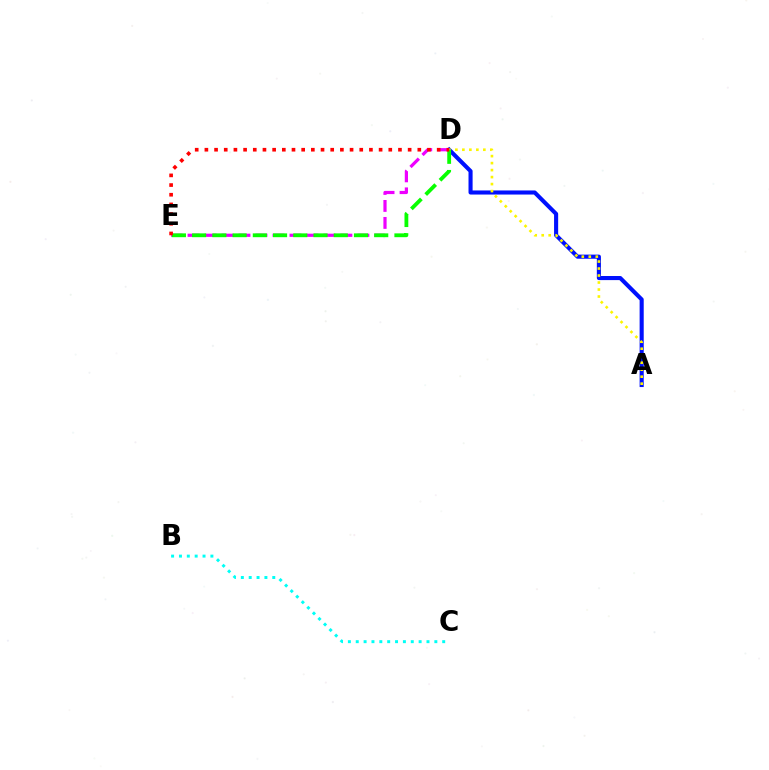{('B', 'C'): [{'color': '#00fff6', 'line_style': 'dotted', 'thickness': 2.14}], ('A', 'D'): [{'color': '#0010ff', 'line_style': 'solid', 'thickness': 2.95}, {'color': '#fcf500', 'line_style': 'dotted', 'thickness': 1.9}], ('D', 'E'): [{'color': '#ee00ff', 'line_style': 'dashed', 'thickness': 2.31}, {'color': '#08ff00', 'line_style': 'dashed', 'thickness': 2.75}, {'color': '#ff0000', 'line_style': 'dotted', 'thickness': 2.63}]}